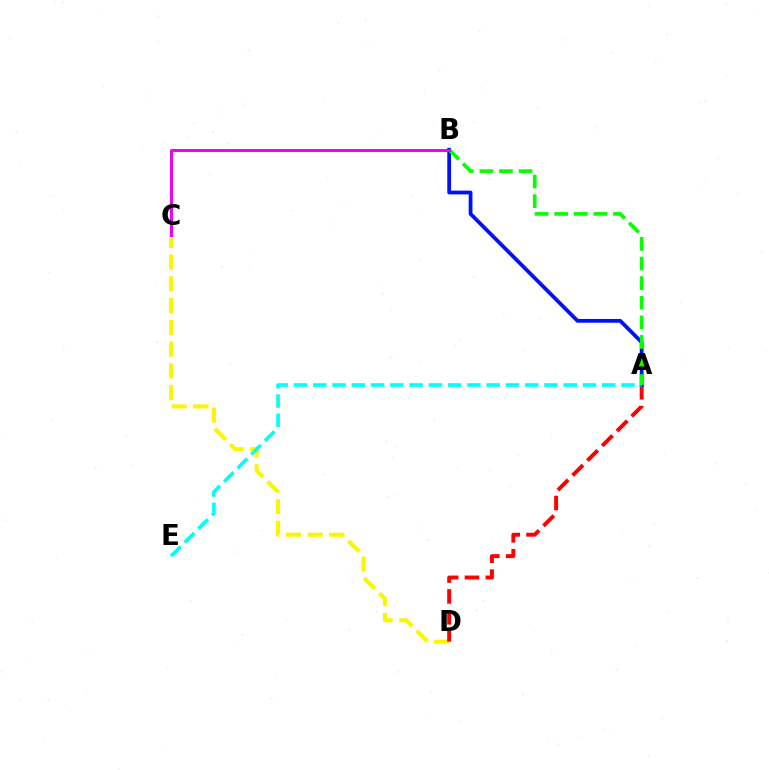{('C', 'D'): [{'color': '#fcf500', 'line_style': 'dashed', 'thickness': 2.96}], ('A', 'D'): [{'color': '#ff0000', 'line_style': 'dashed', 'thickness': 2.84}], ('A', 'B'): [{'color': '#0010ff', 'line_style': 'solid', 'thickness': 2.72}, {'color': '#08ff00', 'line_style': 'dashed', 'thickness': 2.66}], ('B', 'C'): [{'color': '#ee00ff', 'line_style': 'solid', 'thickness': 2.16}], ('A', 'E'): [{'color': '#00fff6', 'line_style': 'dashed', 'thickness': 2.62}]}